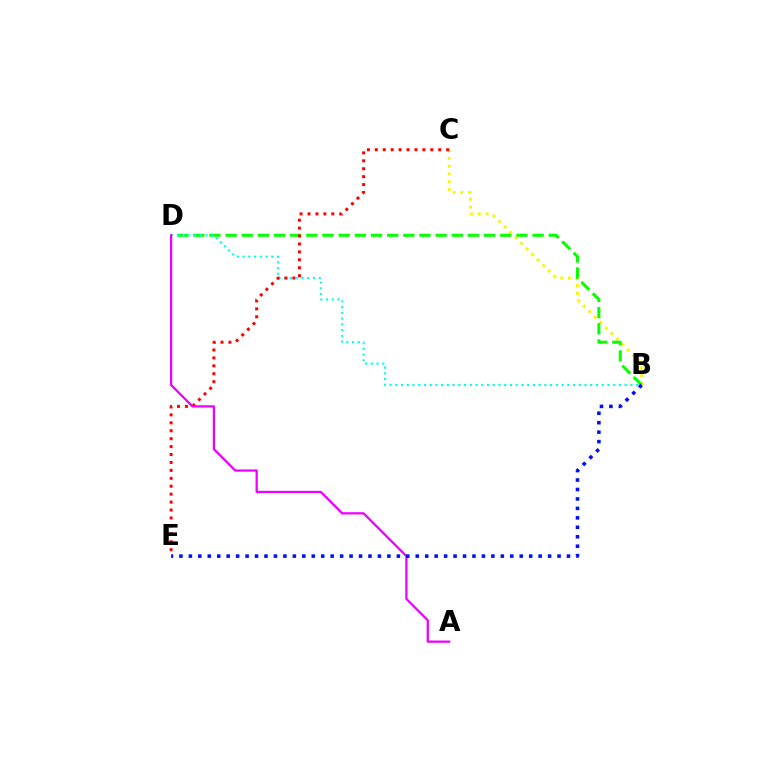{('B', 'C'): [{'color': '#fcf500', 'line_style': 'dotted', 'thickness': 2.11}], ('B', 'D'): [{'color': '#08ff00', 'line_style': 'dashed', 'thickness': 2.2}, {'color': '#00fff6', 'line_style': 'dotted', 'thickness': 1.56}], ('C', 'E'): [{'color': '#ff0000', 'line_style': 'dotted', 'thickness': 2.15}], ('A', 'D'): [{'color': '#ee00ff', 'line_style': 'solid', 'thickness': 1.62}], ('B', 'E'): [{'color': '#0010ff', 'line_style': 'dotted', 'thickness': 2.57}]}